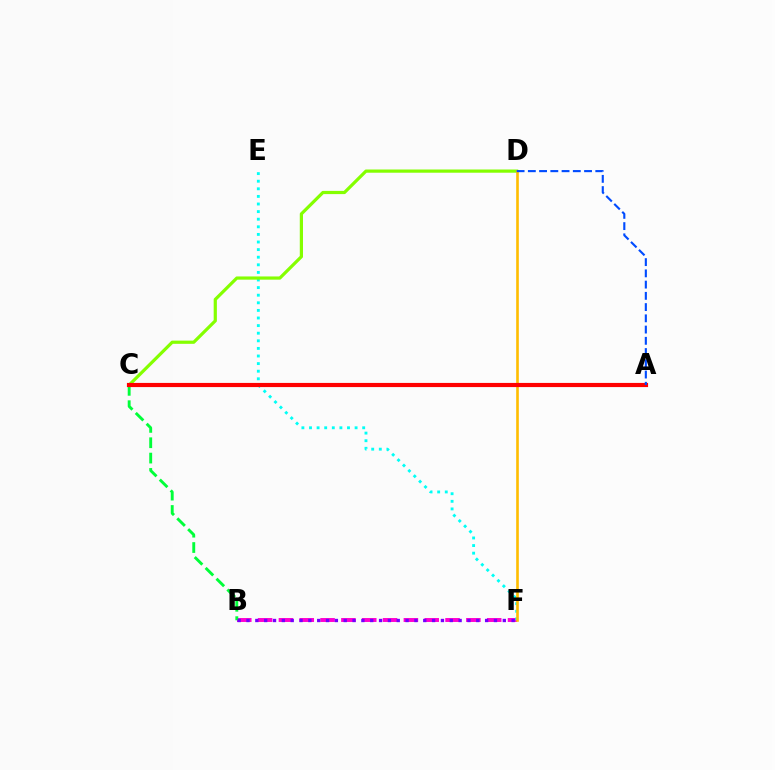{('B', 'F'): [{'color': '#ff00cf', 'line_style': 'dashed', 'thickness': 2.83}, {'color': '#7200ff', 'line_style': 'dotted', 'thickness': 2.4}], ('E', 'F'): [{'color': '#00fff6', 'line_style': 'dotted', 'thickness': 2.06}], ('B', 'C'): [{'color': '#00ff39', 'line_style': 'dashed', 'thickness': 2.08}], ('C', 'D'): [{'color': '#84ff00', 'line_style': 'solid', 'thickness': 2.31}], ('D', 'F'): [{'color': '#ffbd00', 'line_style': 'solid', 'thickness': 1.89}], ('A', 'C'): [{'color': '#ff0000', 'line_style': 'solid', 'thickness': 2.99}], ('A', 'D'): [{'color': '#004bff', 'line_style': 'dashed', 'thickness': 1.53}]}